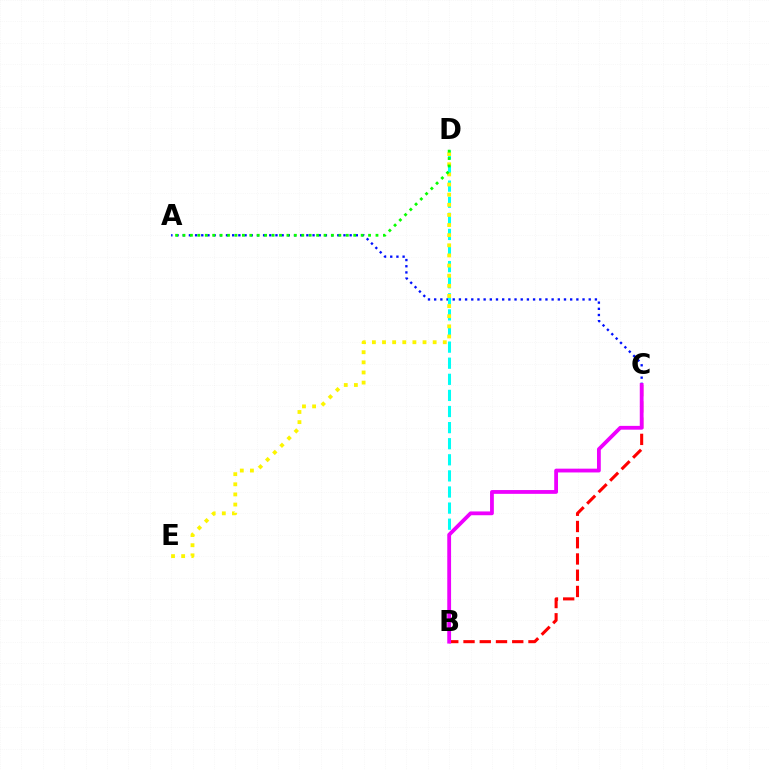{('A', 'C'): [{'color': '#0010ff', 'line_style': 'dotted', 'thickness': 1.68}], ('B', 'D'): [{'color': '#00fff6', 'line_style': 'dashed', 'thickness': 2.19}], ('D', 'E'): [{'color': '#fcf500', 'line_style': 'dotted', 'thickness': 2.75}], ('B', 'C'): [{'color': '#ff0000', 'line_style': 'dashed', 'thickness': 2.21}, {'color': '#ee00ff', 'line_style': 'solid', 'thickness': 2.73}], ('A', 'D'): [{'color': '#08ff00', 'line_style': 'dotted', 'thickness': 2.02}]}